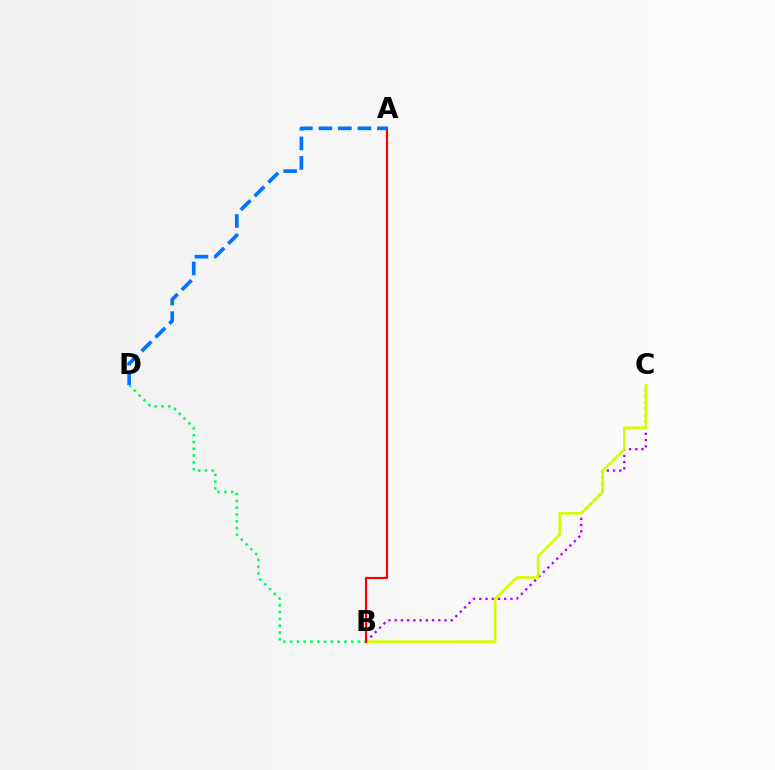{('B', 'C'): [{'color': '#b900ff', 'line_style': 'dotted', 'thickness': 1.69}, {'color': '#d1ff00', 'line_style': 'solid', 'thickness': 1.89}], ('B', 'D'): [{'color': '#00ff5c', 'line_style': 'dotted', 'thickness': 1.85}], ('A', 'B'): [{'color': '#ff0000', 'line_style': 'solid', 'thickness': 1.57}], ('A', 'D'): [{'color': '#0074ff', 'line_style': 'dashed', 'thickness': 2.65}]}